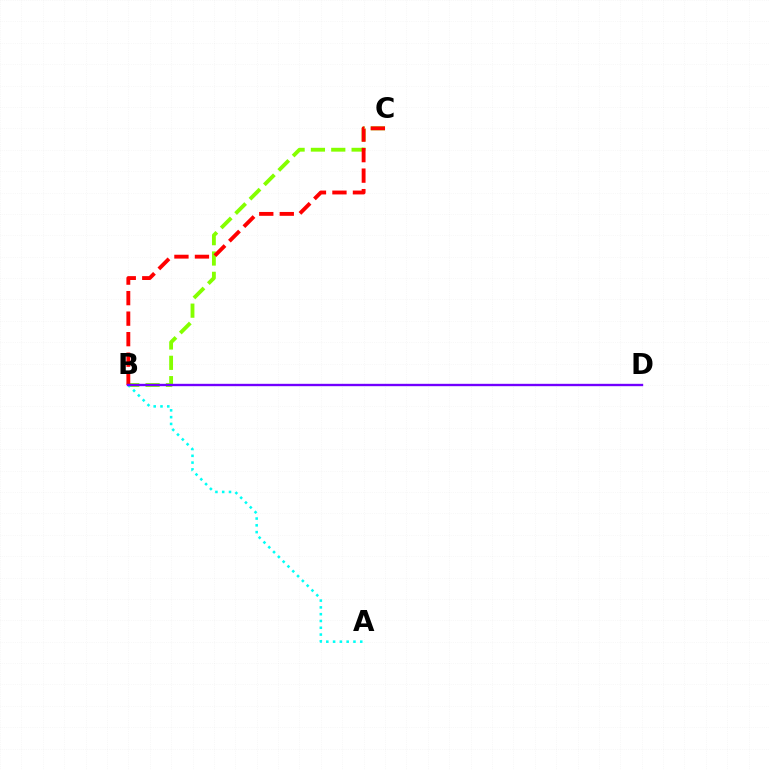{('B', 'C'): [{'color': '#84ff00', 'line_style': 'dashed', 'thickness': 2.76}, {'color': '#ff0000', 'line_style': 'dashed', 'thickness': 2.79}], ('A', 'B'): [{'color': '#00fff6', 'line_style': 'dotted', 'thickness': 1.84}], ('B', 'D'): [{'color': '#7200ff', 'line_style': 'solid', 'thickness': 1.71}]}